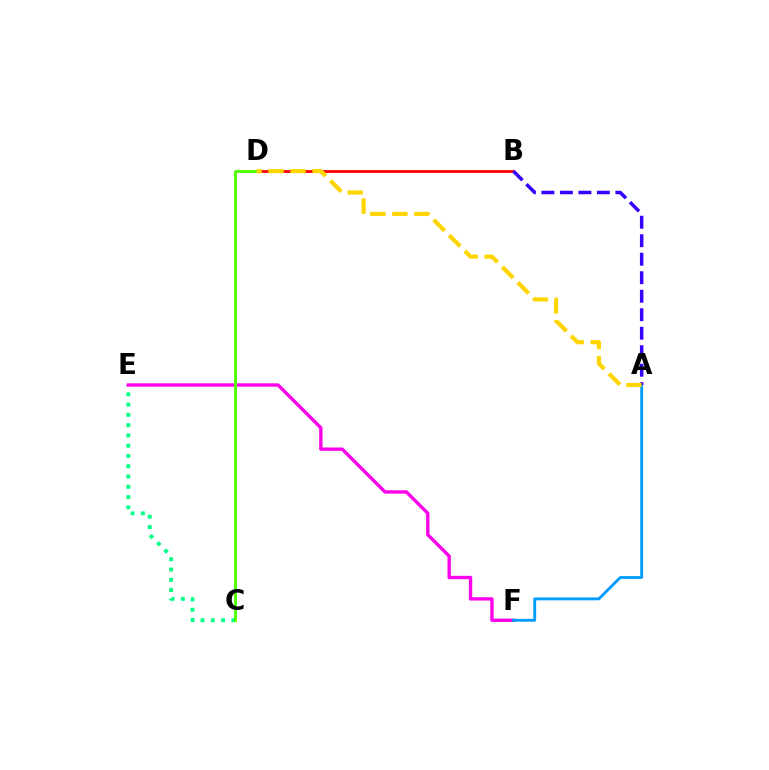{('C', 'E'): [{'color': '#00ff86', 'line_style': 'dotted', 'thickness': 2.79}], ('B', 'D'): [{'color': '#ff0000', 'line_style': 'solid', 'thickness': 1.99}], ('E', 'F'): [{'color': '#ff00ed', 'line_style': 'solid', 'thickness': 2.42}], ('A', 'F'): [{'color': '#009eff', 'line_style': 'solid', 'thickness': 2.07}], ('A', 'B'): [{'color': '#3700ff', 'line_style': 'dashed', 'thickness': 2.51}], ('C', 'D'): [{'color': '#4fff00', 'line_style': 'solid', 'thickness': 2.03}], ('A', 'D'): [{'color': '#ffd500', 'line_style': 'dashed', 'thickness': 2.99}]}